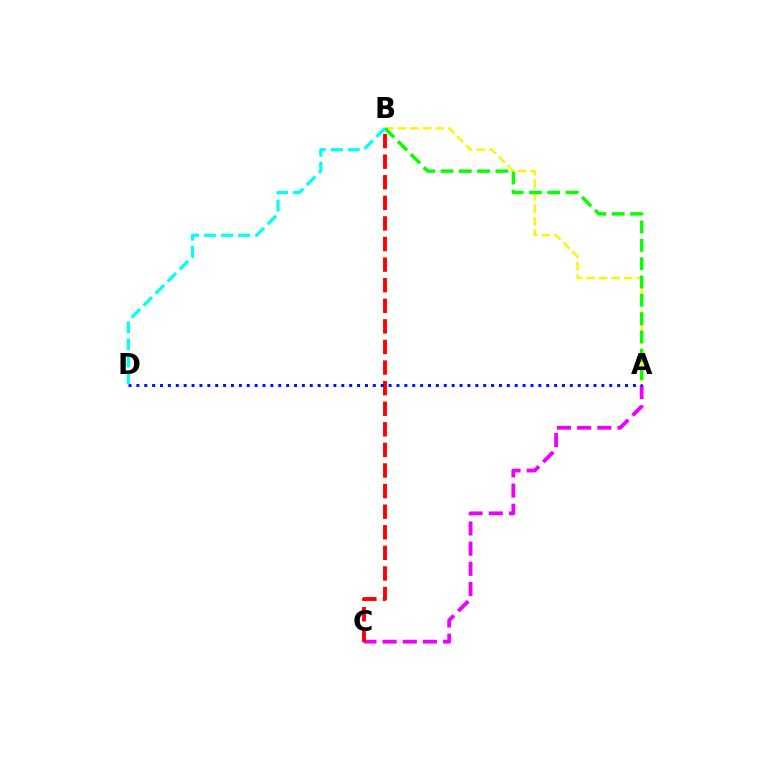{('A', 'B'): [{'color': '#fcf500', 'line_style': 'dashed', 'thickness': 1.7}, {'color': '#08ff00', 'line_style': 'dashed', 'thickness': 2.49}], ('A', 'C'): [{'color': '#ee00ff', 'line_style': 'dashed', 'thickness': 2.74}], ('B', 'C'): [{'color': '#ff0000', 'line_style': 'dashed', 'thickness': 2.8}], ('A', 'D'): [{'color': '#0010ff', 'line_style': 'dotted', 'thickness': 2.14}], ('B', 'D'): [{'color': '#00fff6', 'line_style': 'dashed', 'thickness': 2.31}]}